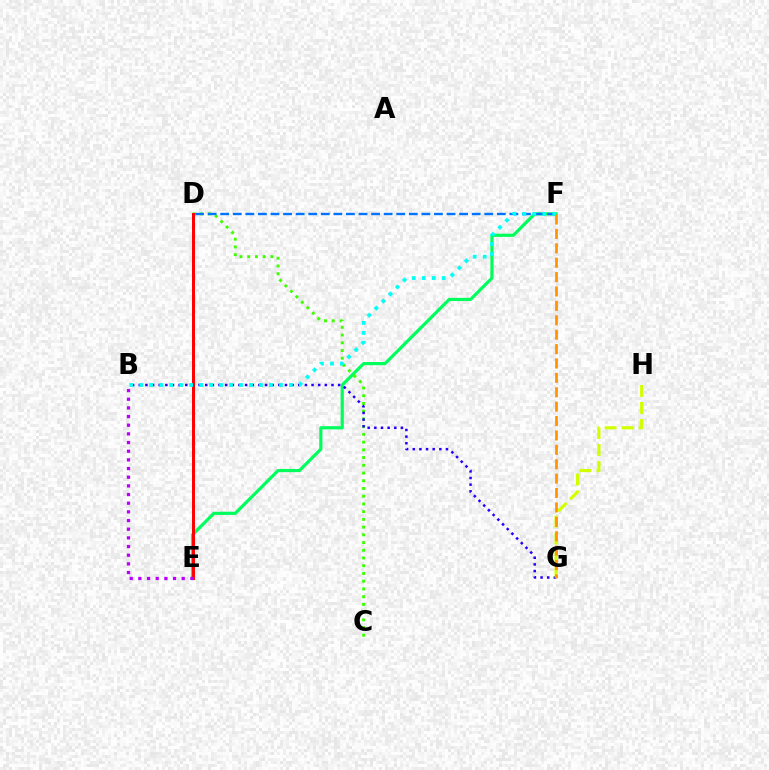{('D', 'E'): [{'color': '#ff00ac', 'line_style': 'solid', 'thickness': 1.85}, {'color': '#ff0000', 'line_style': 'solid', 'thickness': 2.13}], ('E', 'F'): [{'color': '#00ff5c', 'line_style': 'solid', 'thickness': 2.3}], ('C', 'D'): [{'color': '#3dff00', 'line_style': 'dotted', 'thickness': 2.1}], ('B', 'G'): [{'color': '#2500ff', 'line_style': 'dotted', 'thickness': 1.81}], ('D', 'F'): [{'color': '#0074ff', 'line_style': 'dashed', 'thickness': 1.71}], ('G', 'H'): [{'color': '#d1ff00', 'line_style': 'dashed', 'thickness': 2.31}], ('B', 'F'): [{'color': '#00fff6', 'line_style': 'dotted', 'thickness': 2.71}], ('B', 'E'): [{'color': '#b900ff', 'line_style': 'dotted', 'thickness': 2.35}], ('F', 'G'): [{'color': '#ff9400', 'line_style': 'dashed', 'thickness': 1.96}]}